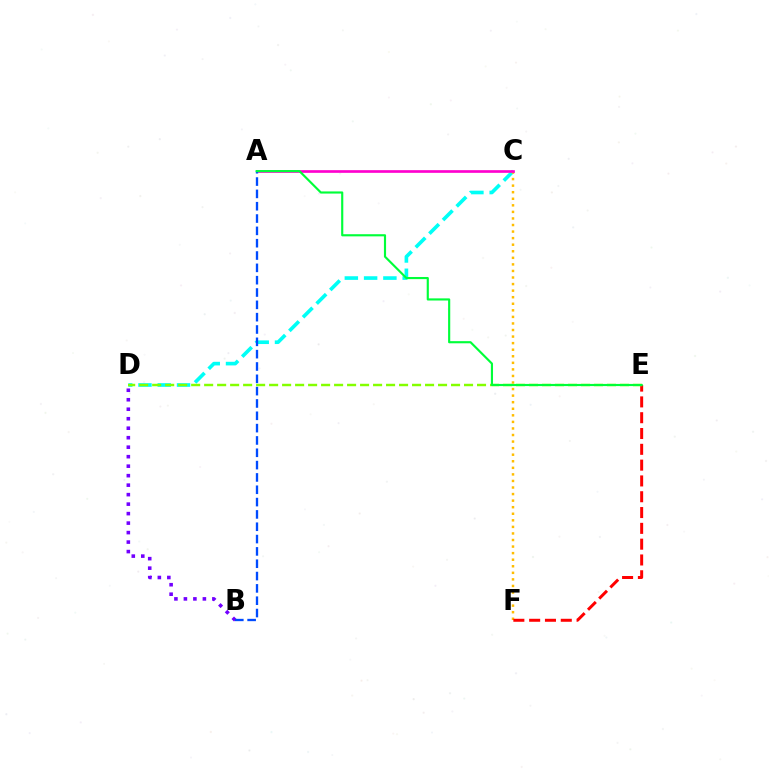{('B', 'D'): [{'color': '#7200ff', 'line_style': 'dotted', 'thickness': 2.58}], ('C', 'D'): [{'color': '#00fff6', 'line_style': 'dashed', 'thickness': 2.62}], ('C', 'F'): [{'color': '#ffbd00', 'line_style': 'dotted', 'thickness': 1.78}], ('A', 'C'): [{'color': '#ff00cf', 'line_style': 'solid', 'thickness': 1.92}], ('E', 'F'): [{'color': '#ff0000', 'line_style': 'dashed', 'thickness': 2.15}], ('D', 'E'): [{'color': '#84ff00', 'line_style': 'dashed', 'thickness': 1.77}], ('A', 'B'): [{'color': '#004bff', 'line_style': 'dashed', 'thickness': 1.67}], ('A', 'E'): [{'color': '#00ff39', 'line_style': 'solid', 'thickness': 1.54}]}